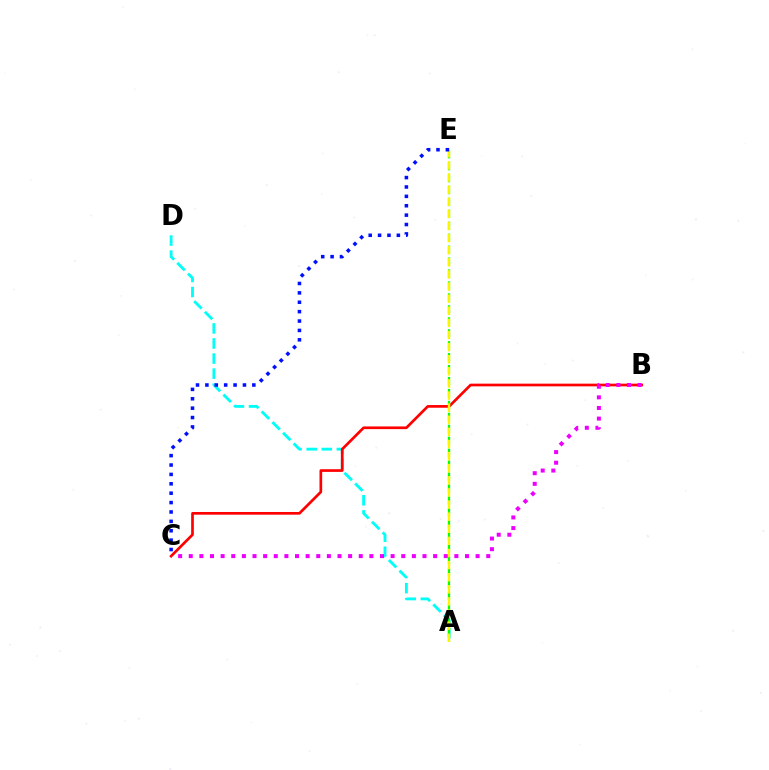{('A', 'D'): [{'color': '#00fff6', 'line_style': 'dashed', 'thickness': 2.05}], ('B', 'C'): [{'color': '#ff0000', 'line_style': 'solid', 'thickness': 1.94}, {'color': '#ee00ff', 'line_style': 'dotted', 'thickness': 2.89}], ('A', 'E'): [{'color': '#08ff00', 'line_style': 'dashed', 'thickness': 1.62}, {'color': '#fcf500', 'line_style': 'dashed', 'thickness': 1.65}], ('C', 'E'): [{'color': '#0010ff', 'line_style': 'dotted', 'thickness': 2.55}]}